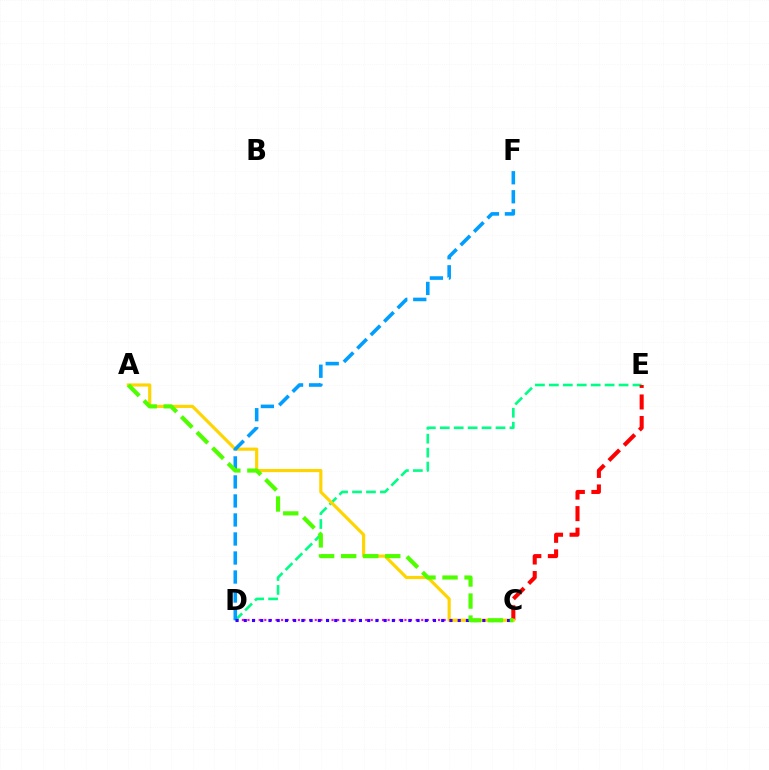{('D', 'E'): [{'color': '#00ff86', 'line_style': 'dashed', 'thickness': 1.89}], ('C', 'D'): [{'color': '#ff00ed', 'line_style': 'dotted', 'thickness': 1.52}, {'color': '#3700ff', 'line_style': 'dotted', 'thickness': 2.24}], ('C', 'E'): [{'color': '#ff0000', 'line_style': 'dashed', 'thickness': 2.93}], ('A', 'C'): [{'color': '#ffd500', 'line_style': 'solid', 'thickness': 2.28}, {'color': '#4fff00', 'line_style': 'dashed', 'thickness': 2.99}], ('D', 'F'): [{'color': '#009eff', 'line_style': 'dashed', 'thickness': 2.58}]}